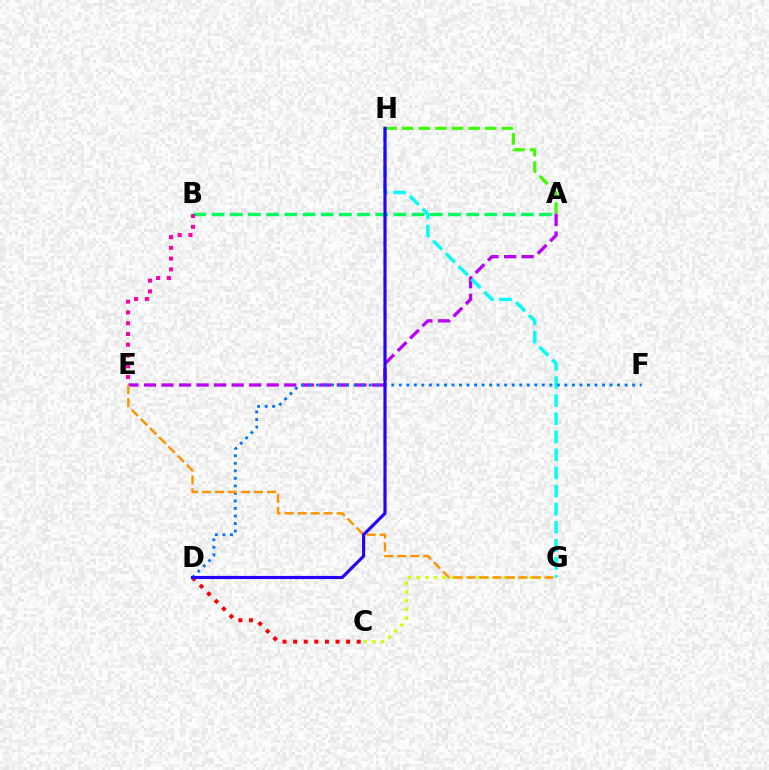{('C', 'D'): [{'color': '#ff0000', 'line_style': 'dotted', 'thickness': 2.88}], ('A', 'B'): [{'color': '#00ff5c', 'line_style': 'dashed', 'thickness': 2.47}], ('B', 'E'): [{'color': '#ff00ac', 'line_style': 'dotted', 'thickness': 2.92}], ('A', 'H'): [{'color': '#3dff00', 'line_style': 'dashed', 'thickness': 2.25}], ('C', 'G'): [{'color': '#d1ff00', 'line_style': 'dotted', 'thickness': 2.36}], ('A', 'E'): [{'color': '#b900ff', 'line_style': 'dashed', 'thickness': 2.38}], ('G', 'H'): [{'color': '#00fff6', 'line_style': 'dashed', 'thickness': 2.46}], ('D', 'F'): [{'color': '#0074ff', 'line_style': 'dotted', 'thickness': 2.04}], ('E', 'G'): [{'color': '#ff9400', 'line_style': 'dashed', 'thickness': 1.77}], ('D', 'H'): [{'color': '#2500ff', 'line_style': 'solid', 'thickness': 2.28}]}